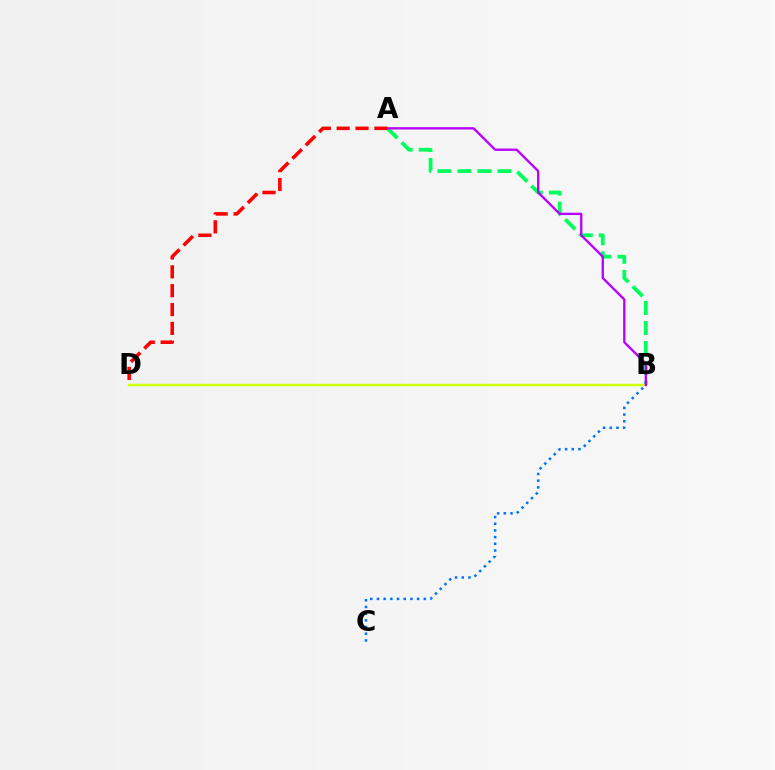{('A', 'B'): [{'color': '#00ff5c', 'line_style': 'dashed', 'thickness': 2.72}, {'color': '#b900ff', 'line_style': 'solid', 'thickness': 1.68}], ('B', 'D'): [{'color': '#d1ff00', 'line_style': 'solid', 'thickness': 1.75}], ('B', 'C'): [{'color': '#0074ff', 'line_style': 'dotted', 'thickness': 1.82}], ('A', 'D'): [{'color': '#ff0000', 'line_style': 'dashed', 'thickness': 2.56}]}